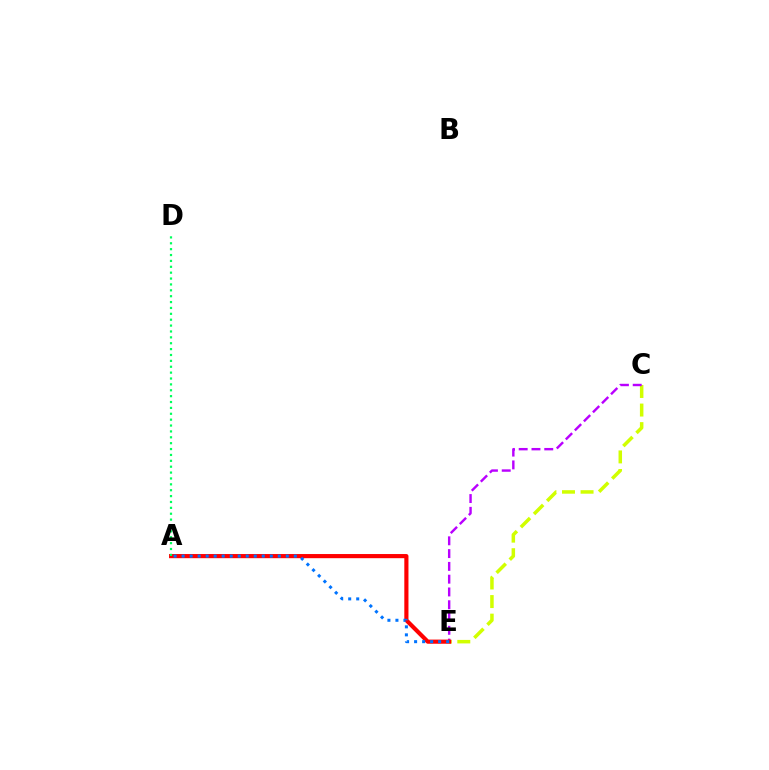{('C', 'E'): [{'color': '#d1ff00', 'line_style': 'dashed', 'thickness': 2.52}, {'color': '#b900ff', 'line_style': 'dashed', 'thickness': 1.74}], ('A', 'E'): [{'color': '#ff0000', 'line_style': 'solid', 'thickness': 2.99}, {'color': '#0074ff', 'line_style': 'dotted', 'thickness': 2.18}], ('A', 'D'): [{'color': '#00ff5c', 'line_style': 'dotted', 'thickness': 1.6}]}